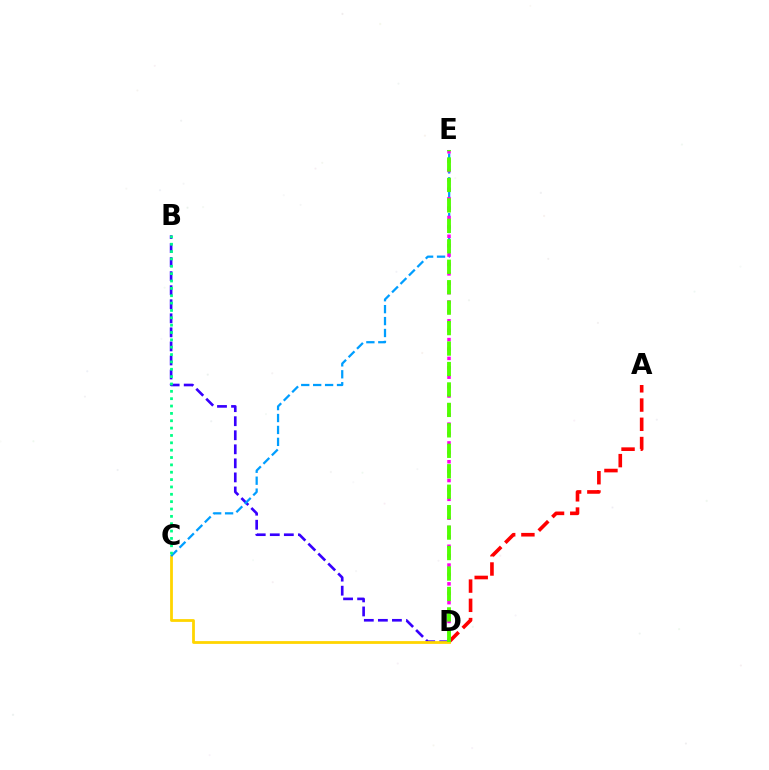{('B', 'D'): [{'color': '#3700ff', 'line_style': 'dashed', 'thickness': 1.91}], ('A', 'D'): [{'color': '#ff0000', 'line_style': 'dashed', 'thickness': 2.61}], ('C', 'D'): [{'color': '#ffd500', 'line_style': 'solid', 'thickness': 2.01}], ('C', 'E'): [{'color': '#009eff', 'line_style': 'dashed', 'thickness': 1.62}], ('B', 'C'): [{'color': '#00ff86', 'line_style': 'dotted', 'thickness': 2.0}], ('D', 'E'): [{'color': '#ff00ed', 'line_style': 'dotted', 'thickness': 2.55}, {'color': '#4fff00', 'line_style': 'dashed', 'thickness': 2.78}]}